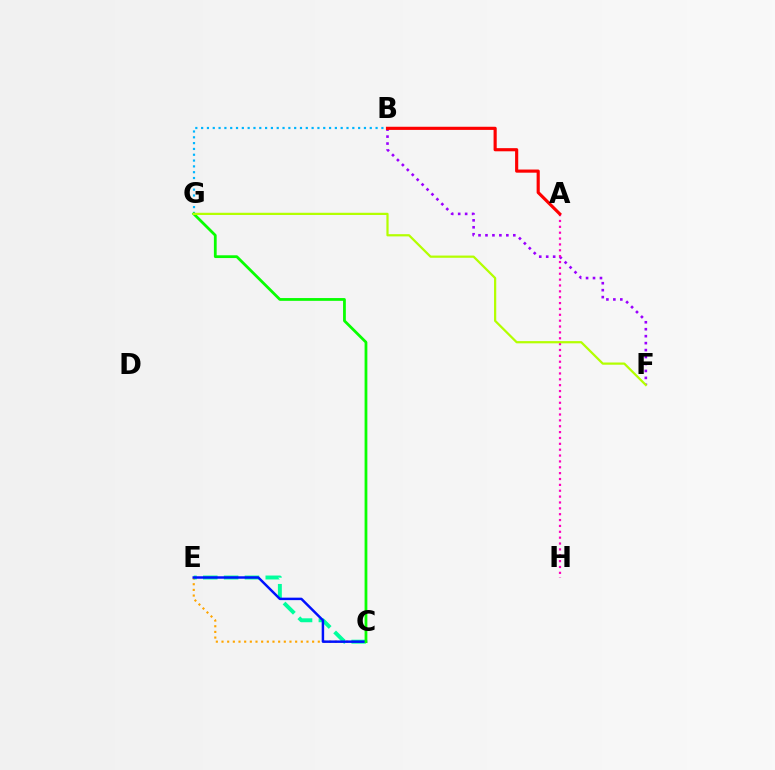{('B', 'G'): [{'color': '#00b5ff', 'line_style': 'dotted', 'thickness': 1.58}], ('B', 'F'): [{'color': '#9b00ff', 'line_style': 'dotted', 'thickness': 1.89}], ('C', 'E'): [{'color': '#ffa500', 'line_style': 'dotted', 'thickness': 1.54}, {'color': '#00ff9d', 'line_style': 'dashed', 'thickness': 2.83}, {'color': '#0010ff', 'line_style': 'solid', 'thickness': 1.78}], ('C', 'G'): [{'color': '#08ff00', 'line_style': 'solid', 'thickness': 2.0}], ('A', 'H'): [{'color': '#ff00bd', 'line_style': 'dotted', 'thickness': 1.59}], ('F', 'G'): [{'color': '#b3ff00', 'line_style': 'solid', 'thickness': 1.6}], ('A', 'B'): [{'color': '#ff0000', 'line_style': 'solid', 'thickness': 2.26}]}